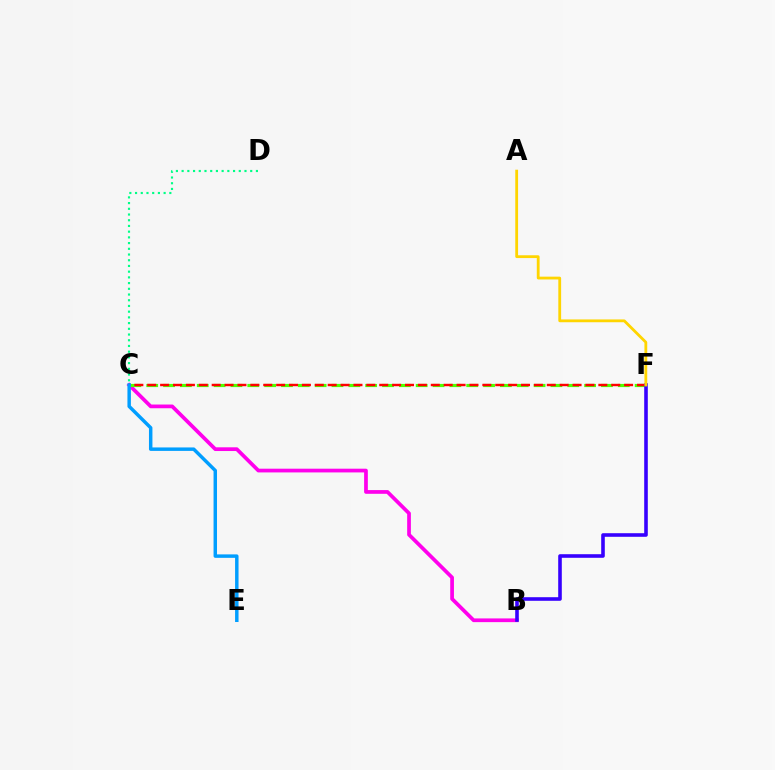{('B', 'C'): [{'color': '#ff00ed', 'line_style': 'solid', 'thickness': 2.68}], ('C', 'F'): [{'color': '#4fff00', 'line_style': 'dashed', 'thickness': 2.29}, {'color': '#ff0000', 'line_style': 'dashed', 'thickness': 1.75}], ('B', 'F'): [{'color': '#3700ff', 'line_style': 'solid', 'thickness': 2.59}], ('C', 'D'): [{'color': '#00ff86', 'line_style': 'dotted', 'thickness': 1.55}], ('C', 'E'): [{'color': '#009eff', 'line_style': 'solid', 'thickness': 2.49}], ('A', 'F'): [{'color': '#ffd500', 'line_style': 'solid', 'thickness': 2.02}]}